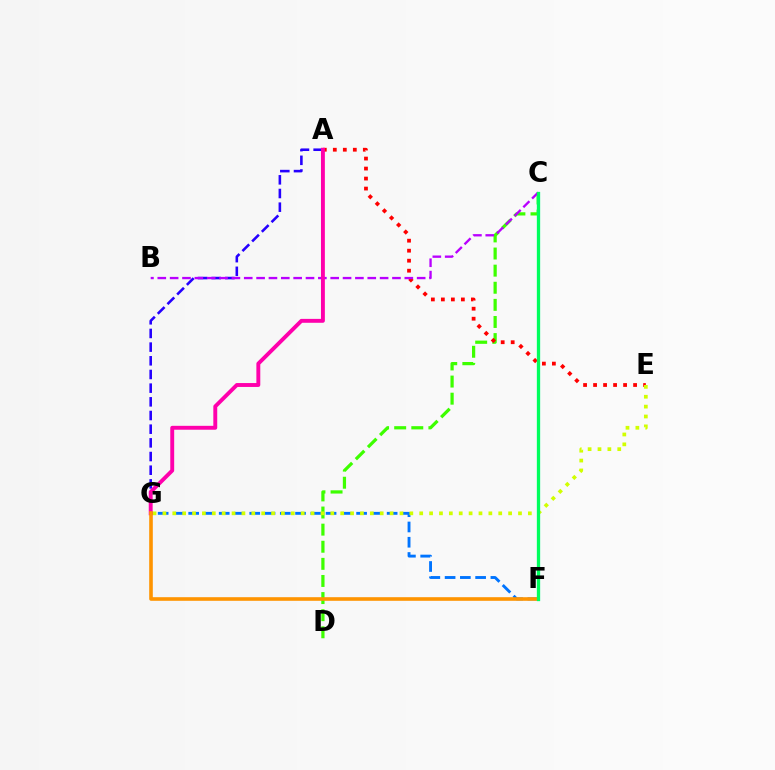{('C', 'D'): [{'color': '#3dff00', 'line_style': 'dashed', 'thickness': 2.32}], ('C', 'F'): [{'color': '#00fff6', 'line_style': 'solid', 'thickness': 2.24}, {'color': '#00ff5c', 'line_style': 'solid', 'thickness': 2.33}], ('A', 'E'): [{'color': '#ff0000', 'line_style': 'dotted', 'thickness': 2.72}], ('A', 'G'): [{'color': '#2500ff', 'line_style': 'dashed', 'thickness': 1.86}, {'color': '#ff00ac', 'line_style': 'solid', 'thickness': 2.81}], ('F', 'G'): [{'color': '#0074ff', 'line_style': 'dashed', 'thickness': 2.07}, {'color': '#ff9400', 'line_style': 'solid', 'thickness': 2.6}], ('E', 'G'): [{'color': '#d1ff00', 'line_style': 'dotted', 'thickness': 2.68}], ('B', 'C'): [{'color': '#b900ff', 'line_style': 'dashed', 'thickness': 1.68}]}